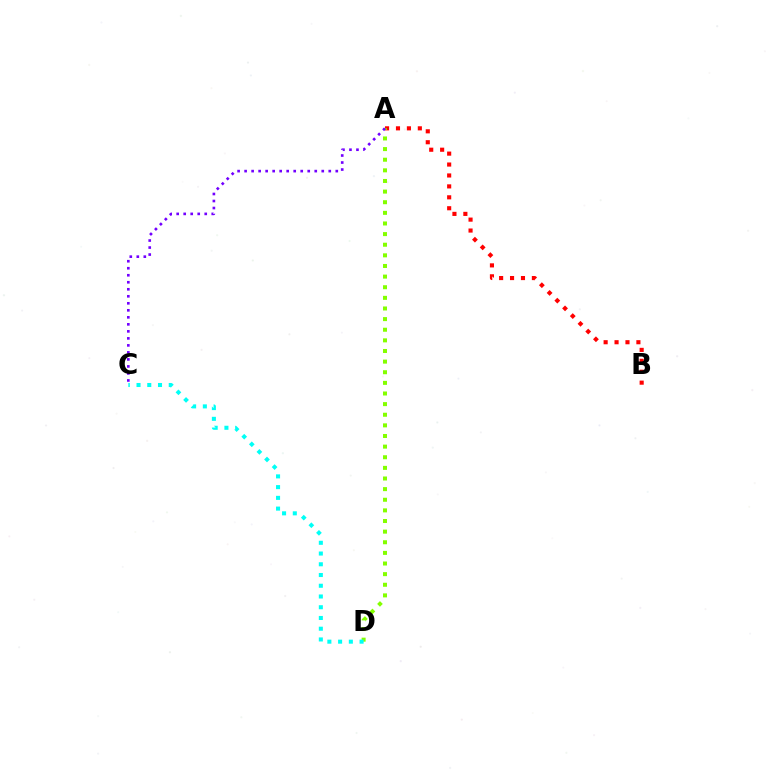{('A', 'B'): [{'color': '#ff0000', 'line_style': 'dotted', 'thickness': 2.97}], ('A', 'D'): [{'color': '#84ff00', 'line_style': 'dotted', 'thickness': 2.89}], ('A', 'C'): [{'color': '#7200ff', 'line_style': 'dotted', 'thickness': 1.91}], ('C', 'D'): [{'color': '#00fff6', 'line_style': 'dotted', 'thickness': 2.92}]}